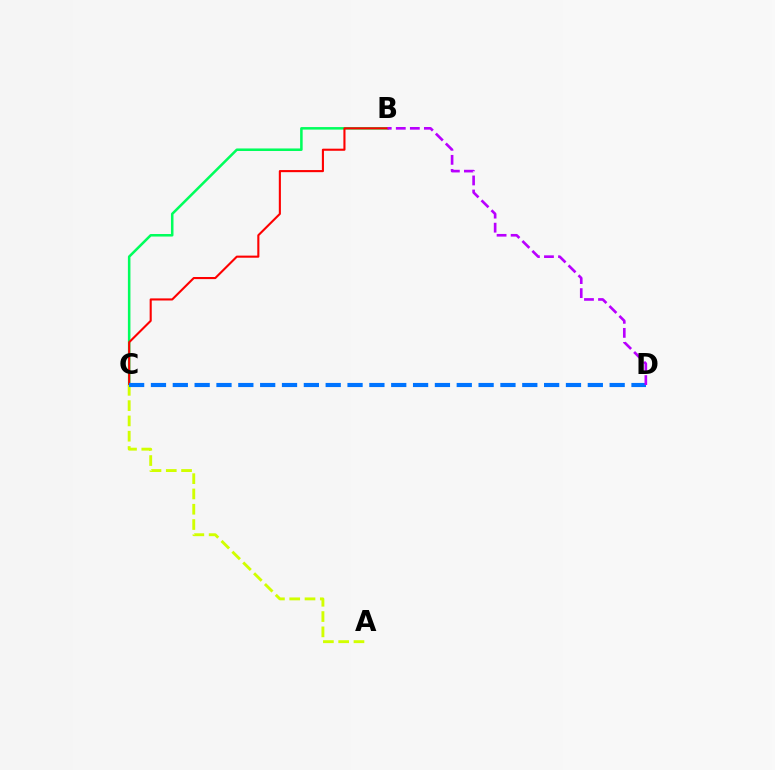{('B', 'C'): [{'color': '#00ff5c', 'line_style': 'solid', 'thickness': 1.83}, {'color': '#ff0000', 'line_style': 'solid', 'thickness': 1.51}], ('A', 'C'): [{'color': '#d1ff00', 'line_style': 'dashed', 'thickness': 2.08}], ('C', 'D'): [{'color': '#0074ff', 'line_style': 'dashed', 'thickness': 2.97}], ('B', 'D'): [{'color': '#b900ff', 'line_style': 'dashed', 'thickness': 1.91}]}